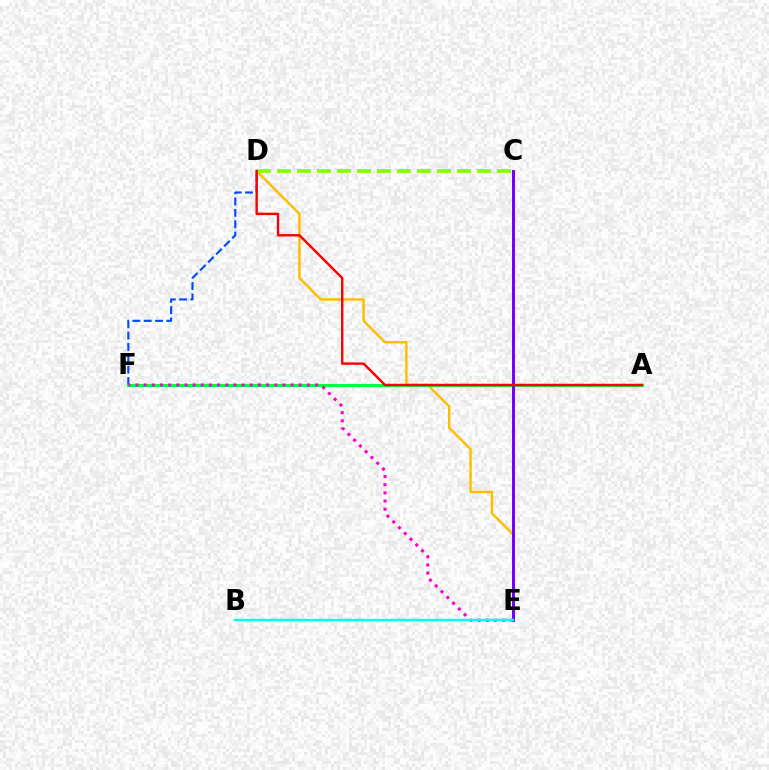{('D', 'E'): [{'color': '#ffbd00', 'line_style': 'solid', 'thickness': 1.75}], ('D', 'F'): [{'color': '#004bff', 'line_style': 'dashed', 'thickness': 1.54}], ('A', 'F'): [{'color': '#00ff39', 'line_style': 'solid', 'thickness': 2.24}], ('C', 'E'): [{'color': '#7200ff', 'line_style': 'solid', 'thickness': 2.13}], ('C', 'D'): [{'color': '#84ff00', 'line_style': 'dashed', 'thickness': 2.72}], ('E', 'F'): [{'color': '#ff00cf', 'line_style': 'dotted', 'thickness': 2.22}], ('A', 'D'): [{'color': '#ff0000', 'line_style': 'solid', 'thickness': 1.74}], ('B', 'E'): [{'color': '#00fff6', 'line_style': 'solid', 'thickness': 1.77}]}